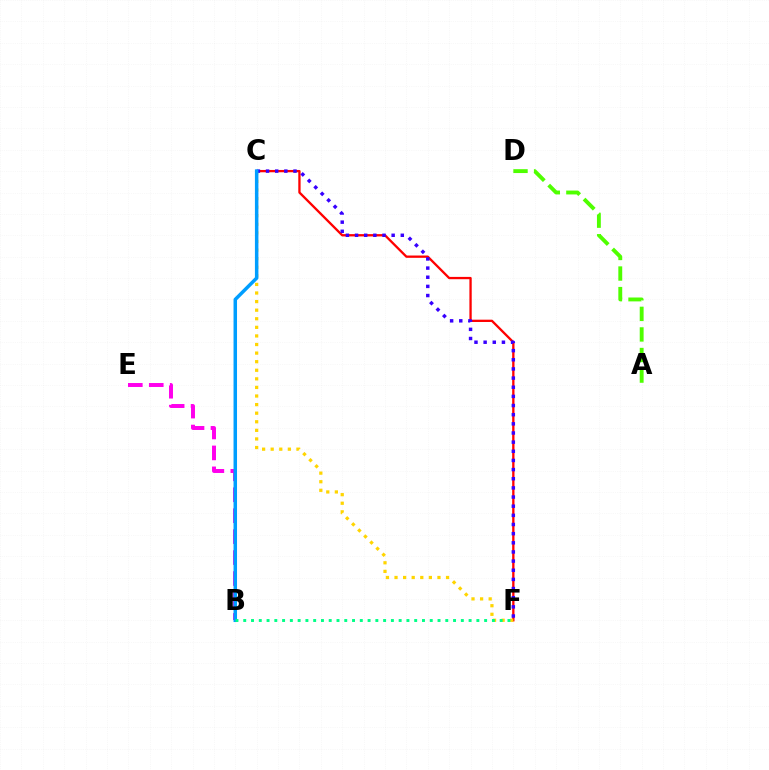{('C', 'F'): [{'color': '#ff0000', 'line_style': 'solid', 'thickness': 1.66}, {'color': '#ffd500', 'line_style': 'dotted', 'thickness': 2.33}, {'color': '#3700ff', 'line_style': 'dotted', 'thickness': 2.49}], ('B', 'E'): [{'color': '#ff00ed', 'line_style': 'dashed', 'thickness': 2.85}], ('B', 'C'): [{'color': '#009eff', 'line_style': 'solid', 'thickness': 2.52}], ('A', 'D'): [{'color': '#4fff00', 'line_style': 'dashed', 'thickness': 2.8}], ('B', 'F'): [{'color': '#00ff86', 'line_style': 'dotted', 'thickness': 2.11}]}